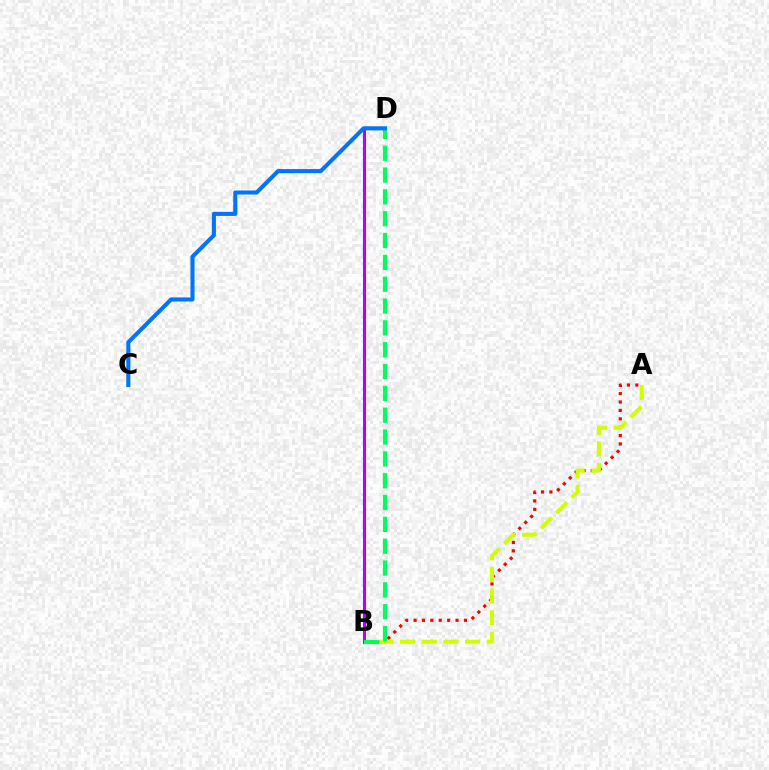{('A', 'B'): [{'color': '#ff0000', 'line_style': 'dotted', 'thickness': 2.28}, {'color': '#d1ff00', 'line_style': 'dashed', 'thickness': 2.94}], ('B', 'D'): [{'color': '#b900ff', 'line_style': 'solid', 'thickness': 2.2}, {'color': '#00ff5c', 'line_style': 'dashed', 'thickness': 2.97}], ('C', 'D'): [{'color': '#0074ff', 'line_style': 'solid', 'thickness': 2.93}]}